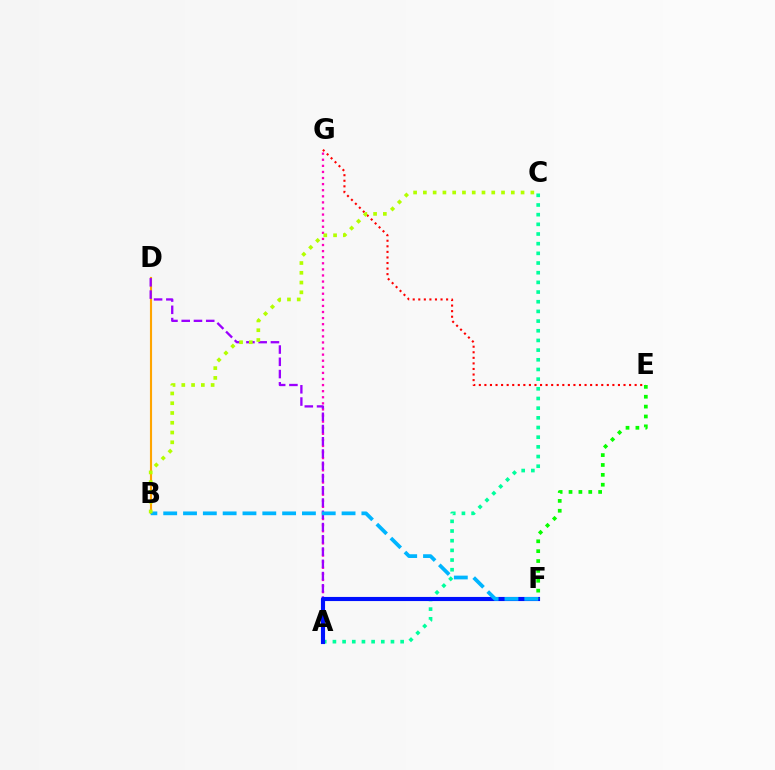{('B', 'D'): [{'color': '#ffa500', 'line_style': 'solid', 'thickness': 1.53}], ('A', 'G'): [{'color': '#ff00bd', 'line_style': 'dotted', 'thickness': 1.65}], ('A', 'C'): [{'color': '#00ff9d', 'line_style': 'dotted', 'thickness': 2.63}], ('A', 'D'): [{'color': '#9b00ff', 'line_style': 'dashed', 'thickness': 1.66}], ('A', 'F'): [{'color': '#0010ff', 'line_style': 'solid', 'thickness': 2.97}], ('E', 'G'): [{'color': '#ff0000', 'line_style': 'dotted', 'thickness': 1.51}], ('B', 'F'): [{'color': '#00b5ff', 'line_style': 'dashed', 'thickness': 2.69}], ('B', 'C'): [{'color': '#b3ff00', 'line_style': 'dotted', 'thickness': 2.65}], ('E', 'F'): [{'color': '#08ff00', 'line_style': 'dotted', 'thickness': 2.68}]}